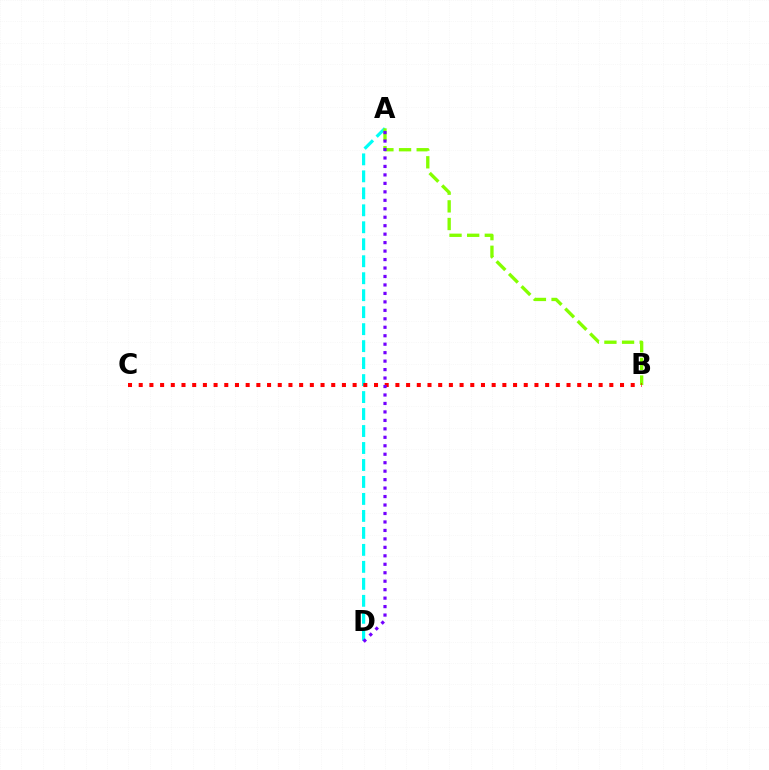{('A', 'D'): [{'color': '#00fff6', 'line_style': 'dashed', 'thickness': 2.31}, {'color': '#7200ff', 'line_style': 'dotted', 'thickness': 2.3}], ('A', 'B'): [{'color': '#84ff00', 'line_style': 'dashed', 'thickness': 2.4}], ('B', 'C'): [{'color': '#ff0000', 'line_style': 'dotted', 'thickness': 2.91}]}